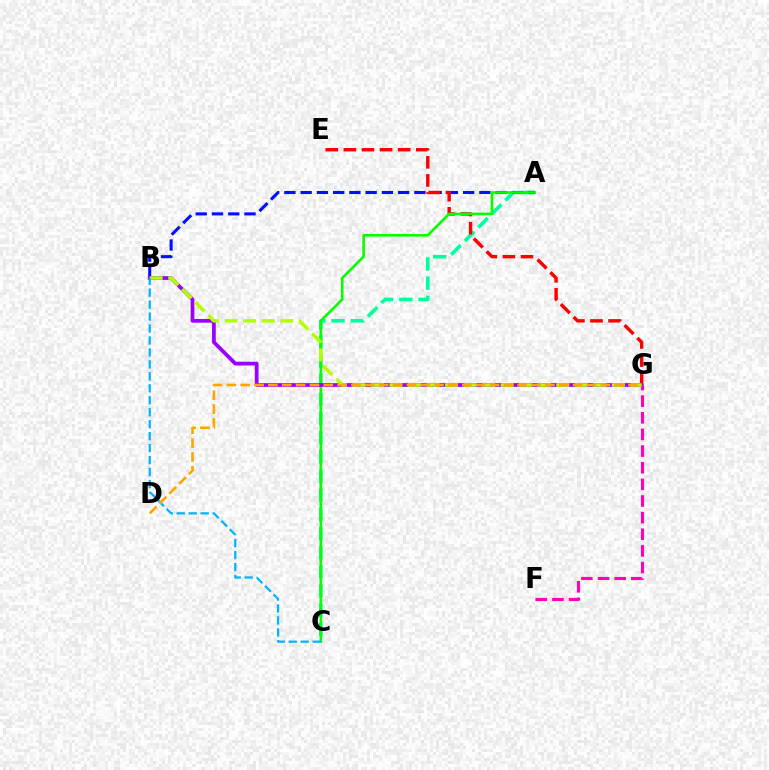{('A', 'C'): [{'color': '#00ff9d', 'line_style': 'dashed', 'thickness': 2.6}, {'color': '#08ff00', 'line_style': 'solid', 'thickness': 1.89}], ('A', 'B'): [{'color': '#0010ff', 'line_style': 'dashed', 'thickness': 2.21}], ('E', 'G'): [{'color': '#ff0000', 'line_style': 'dashed', 'thickness': 2.46}], ('B', 'G'): [{'color': '#9b00ff', 'line_style': 'solid', 'thickness': 2.69}, {'color': '#b3ff00', 'line_style': 'dashed', 'thickness': 2.52}], ('F', 'G'): [{'color': '#ff00bd', 'line_style': 'dashed', 'thickness': 2.26}], ('B', 'C'): [{'color': '#00b5ff', 'line_style': 'dashed', 'thickness': 1.62}], ('D', 'G'): [{'color': '#ffa500', 'line_style': 'dashed', 'thickness': 1.88}]}